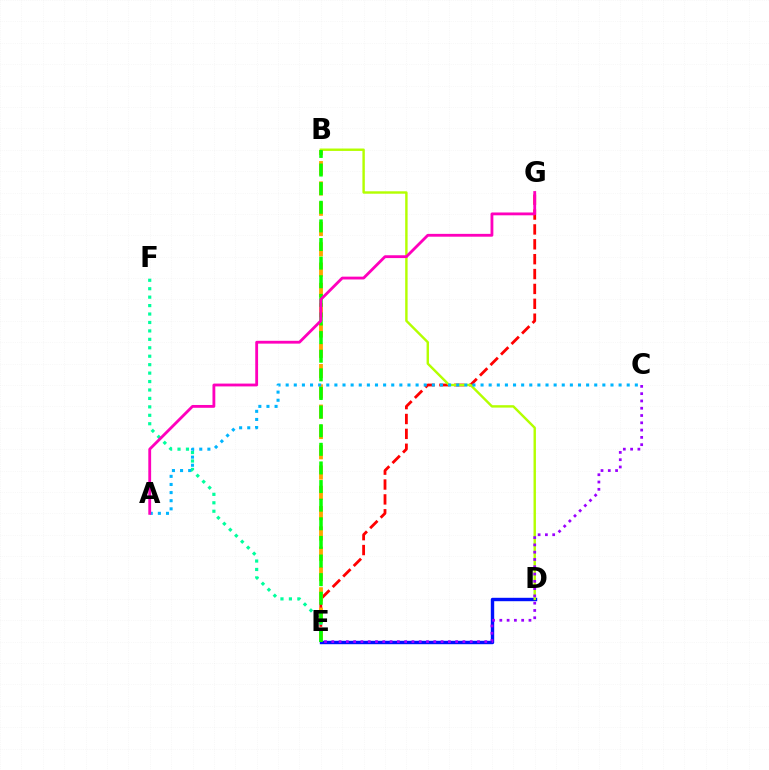{('E', 'G'): [{'color': '#ff0000', 'line_style': 'dashed', 'thickness': 2.02}], ('B', 'E'): [{'color': '#ffa500', 'line_style': 'dashed', 'thickness': 2.76}, {'color': '#08ff00', 'line_style': 'dashed', 'thickness': 2.53}], ('D', 'E'): [{'color': '#0010ff', 'line_style': 'solid', 'thickness': 2.45}], ('B', 'D'): [{'color': '#b3ff00', 'line_style': 'solid', 'thickness': 1.74}], ('A', 'C'): [{'color': '#00b5ff', 'line_style': 'dotted', 'thickness': 2.21}], ('E', 'F'): [{'color': '#00ff9d', 'line_style': 'dotted', 'thickness': 2.29}], ('A', 'G'): [{'color': '#ff00bd', 'line_style': 'solid', 'thickness': 2.03}], ('C', 'E'): [{'color': '#9b00ff', 'line_style': 'dotted', 'thickness': 1.98}]}